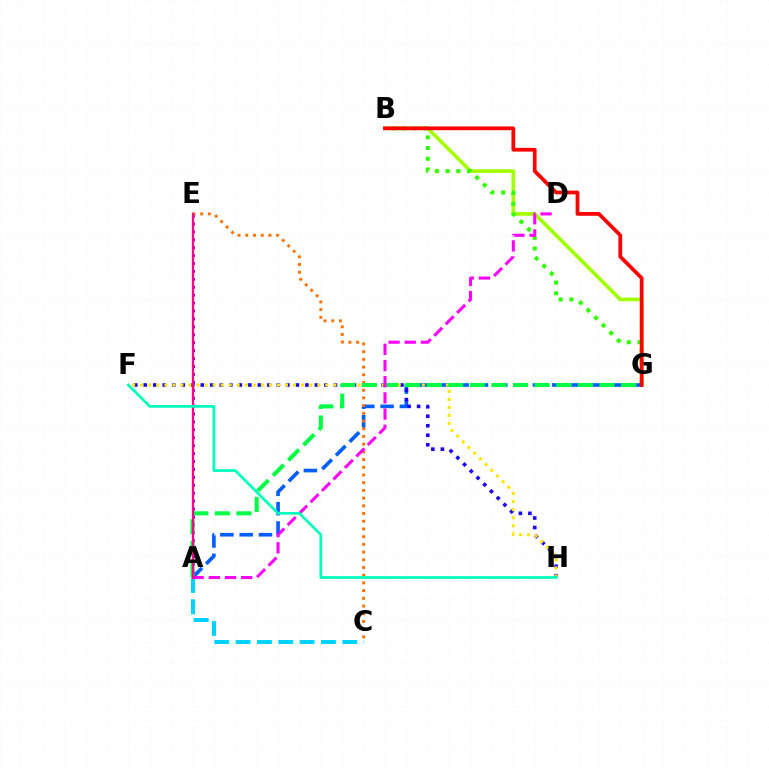{('A', 'E'): [{'color': '#8a00ff', 'line_style': 'dotted', 'thickness': 2.15}, {'color': '#ff0088', 'line_style': 'solid', 'thickness': 1.63}], ('B', 'G'): [{'color': '#a2ff00', 'line_style': 'solid', 'thickness': 2.63}, {'color': '#31ff00', 'line_style': 'dotted', 'thickness': 2.91}, {'color': '#ff0000', 'line_style': 'solid', 'thickness': 2.7}], ('A', 'C'): [{'color': '#00d3ff', 'line_style': 'dashed', 'thickness': 2.9}], ('A', 'G'): [{'color': '#005dff', 'line_style': 'dashed', 'thickness': 2.62}, {'color': '#00ff45', 'line_style': 'dashed', 'thickness': 2.94}], ('F', 'H'): [{'color': '#1900ff', 'line_style': 'dotted', 'thickness': 2.58}, {'color': '#ffe600', 'line_style': 'dotted', 'thickness': 2.19}, {'color': '#00ffbb', 'line_style': 'solid', 'thickness': 1.97}], ('C', 'E'): [{'color': '#ff7000', 'line_style': 'dotted', 'thickness': 2.09}], ('A', 'D'): [{'color': '#fa00f9', 'line_style': 'dashed', 'thickness': 2.2}]}